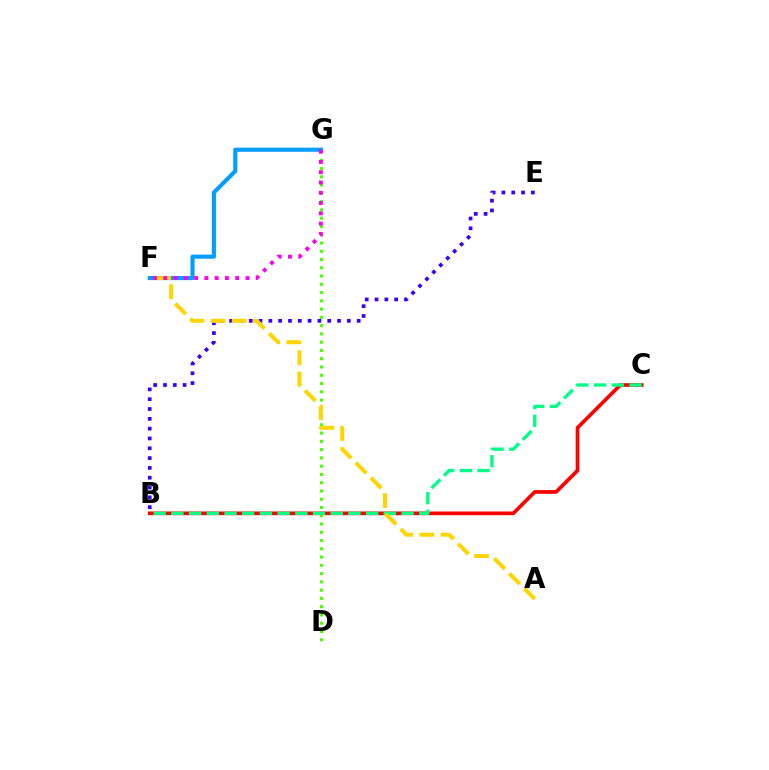{('B', 'C'): [{'color': '#ff0000', 'line_style': 'solid', 'thickness': 2.65}, {'color': '#00ff86', 'line_style': 'dashed', 'thickness': 2.41}], ('D', 'G'): [{'color': '#4fff00', 'line_style': 'dotted', 'thickness': 2.25}], ('F', 'G'): [{'color': '#009eff', 'line_style': 'solid', 'thickness': 2.96}, {'color': '#ff00ed', 'line_style': 'dotted', 'thickness': 2.79}], ('B', 'E'): [{'color': '#3700ff', 'line_style': 'dotted', 'thickness': 2.67}], ('A', 'F'): [{'color': '#ffd500', 'line_style': 'dashed', 'thickness': 2.88}]}